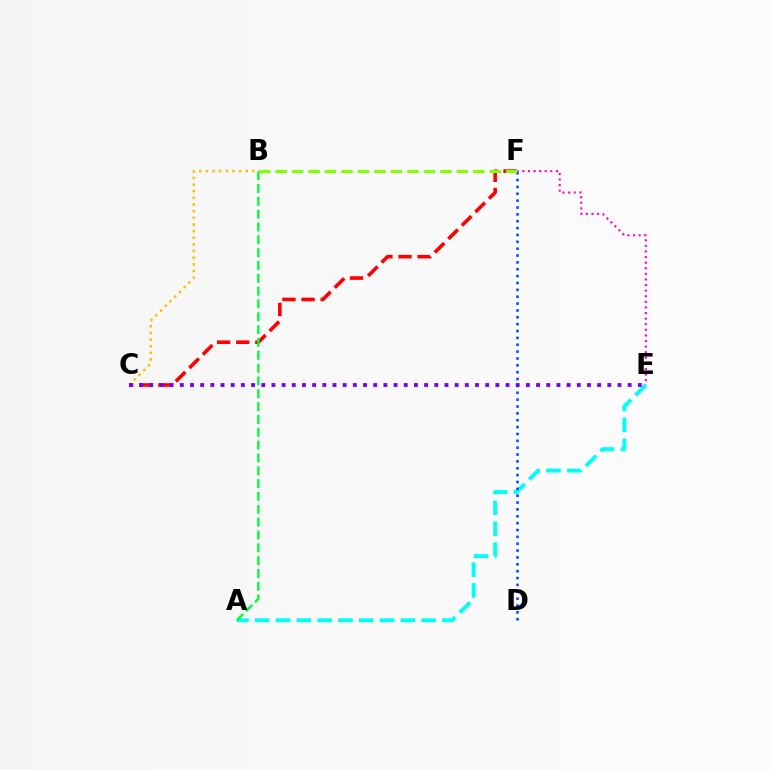{('C', 'F'): [{'color': '#ff0000', 'line_style': 'dashed', 'thickness': 2.6}], ('A', 'E'): [{'color': '#00fff6', 'line_style': 'dashed', 'thickness': 2.82}], ('E', 'F'): [{'color': '#ff00cf', 'line_style': 'dotted', 'thickness': 1.52}], ('B', 'C'): [{'color': '#ffbd00', 'line_style': 'dotted', 'thickness': 1.81}], ('A', 'B'): [{'color': '#00ff39', 'line_style': 'dashed', 'thickness': 1.74}], ('D', 'F'): [{'color': '#004bff', 'line_style': 'dotted', 'thickness': 1.86}], ('B', 'F'): [{'color': '#84ff00', 'line_style': 'dashed', 'thickness': 2.24}], ('C', 'E'): [{'color': '#7200ff', 'line_style': 'dotted', 'thickness': 2.77}]}